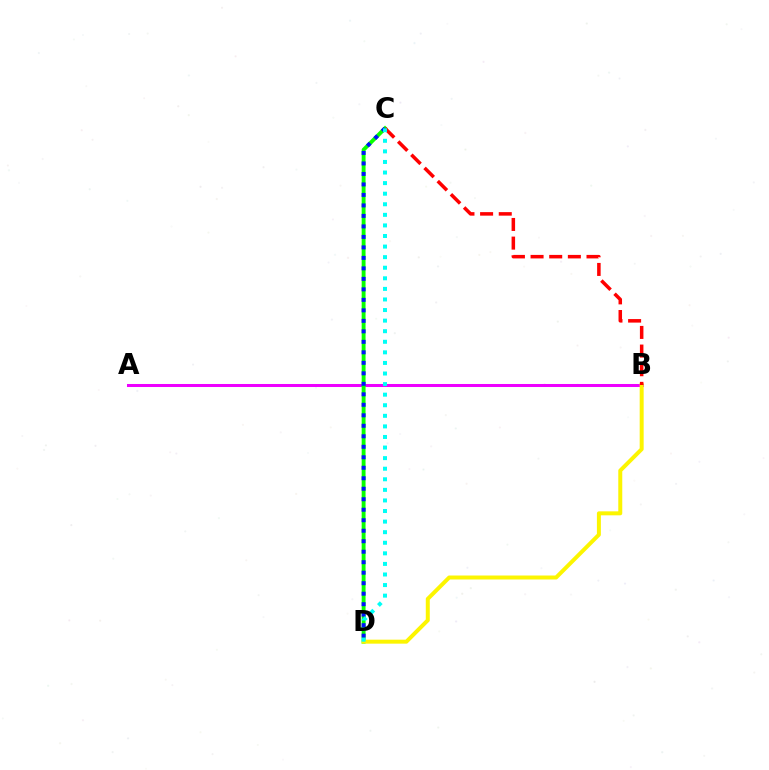{('A', 'B'): [{'color': '#ee00ff', 'line_style': 'solid', 'thickness': 2.18}], ('C', 'D'): [{'color': '#08ff00', 'line_style': 'solid', 'thickness': 2.79}, {'color': '#0010ff', 'line_style': 'dotted', 'thickness': 2.85}, {'color': '#00fff6', 'line_style': 'dotted', 'thickness': 2.87}], ('B', 'D'): [{'color': '#fcf500', 'line_style': 'solid', 'thickness': 2.86}], ('B', 'C'): [{'color': '#ff0000', 'line_style': 'dashed', 'thickness': 2.53}]}